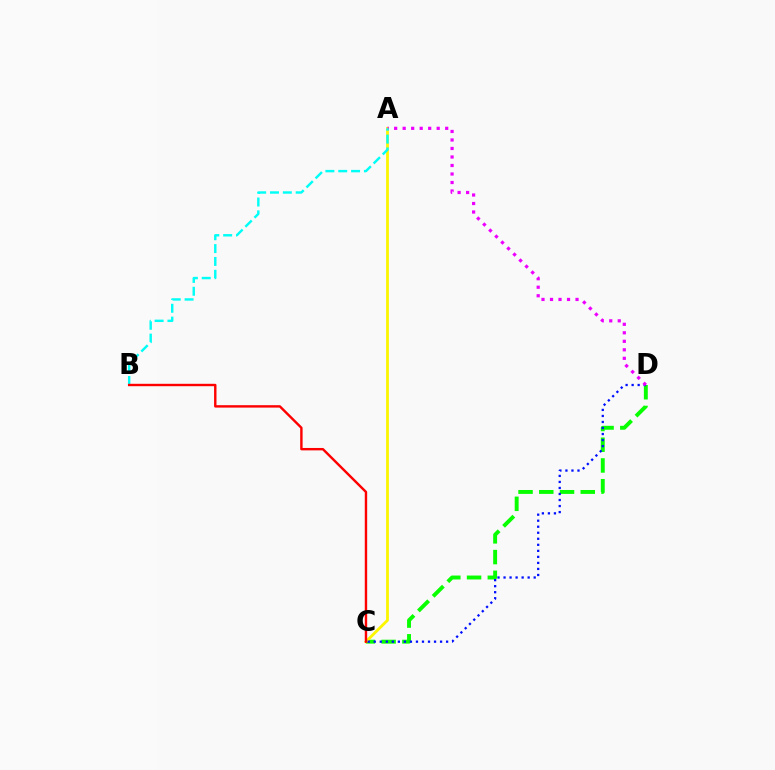{('C', 'D'): [{'color': '#08ff00', 'line_style': 'dashed', 'thickness': 2.82}, {'color': '#0010ff', 'line_style': 'dotted', 'thickness': 1.64}], ('A', 'C'): [{'color': '#fcf500', 'line_style': 'solid', 'thickness': 2.02}], ('A', 'D'): [{'color': '#ee00ff', 'line_style': 'dotted', 'thickness': 2.31}], ('A', 'B'): [{'color': '#00fff6', 'line_style': 'dashed', 'thickness': 1.74}], ('B', 'C'): [{'color': '#ff0000', 'line_style': 'solid', 'thickness': 1.73}]}